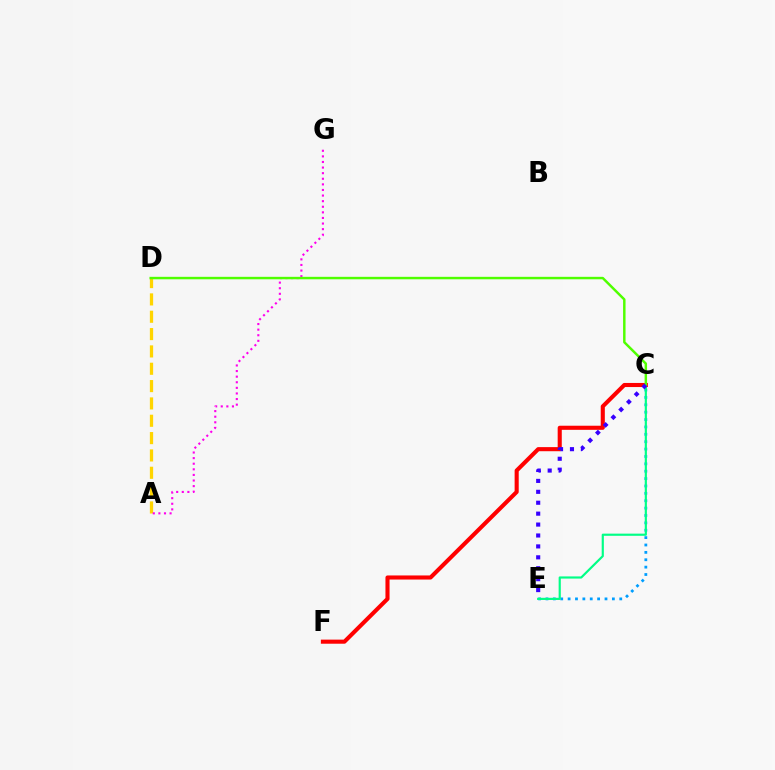{('A', 'D'): [{'color': '#ffd500', 'line_style': 'dashed', 'thickness': 2.36}], ('C', 'E'): [{'color': '#009eff', 'line_style': 'dotted', 'thickness': 2.0}, {'color': '#00ff86', 'line_style': 'solid', 'thickness': 1.56}, {'color': '#3700ff', 'line_style': 'dotted', 'thickness': 2.97}], ('A', 'G'): [{'color': '#ff00ed', 'line_style': 'dotted', 'thickness': 1.52}], ('C', 'F'): [{'color': '#ff0000', 'line_style': 'solid', 'thickness': 2.95}], ('C', 'D'): [{'color': '#4fff00', 'line_style': 'solid', 'thickness': 1.77}]}